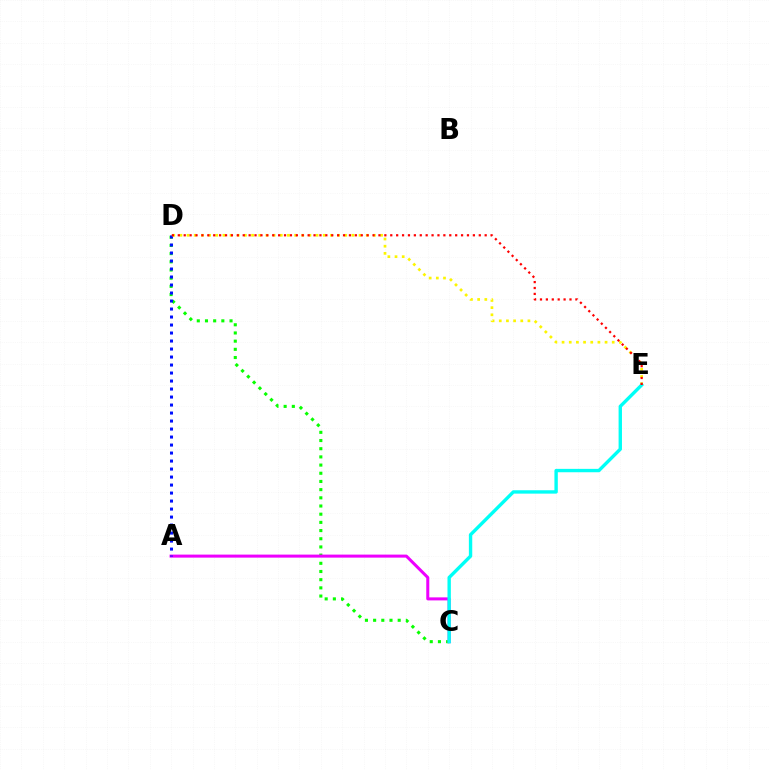{('C', 'D'): [{'color': '#08ff00', 'line_style': 'dotted', 'thickness': 2.22}], ('A', 'C'): [{'color': '#ee00ff', 'line_style': 'solid', 'thickness': 2.18}], ('A', 'D'): [{'color': '#0010ff', 'line_style': 'dotted', 'thickness': 2.17}], ('D', 'E'): [{'color': '#fcf500', 'line_style': 'dotted', 'thickness': 1.95}, {'color': '#ff0000', 'line_style': 'dotted', 'thickness': 1.6}], ('C', 'E'): [{'color': '#00fff6', 'line_style': 'solid', 'thickness': 2.43}]}